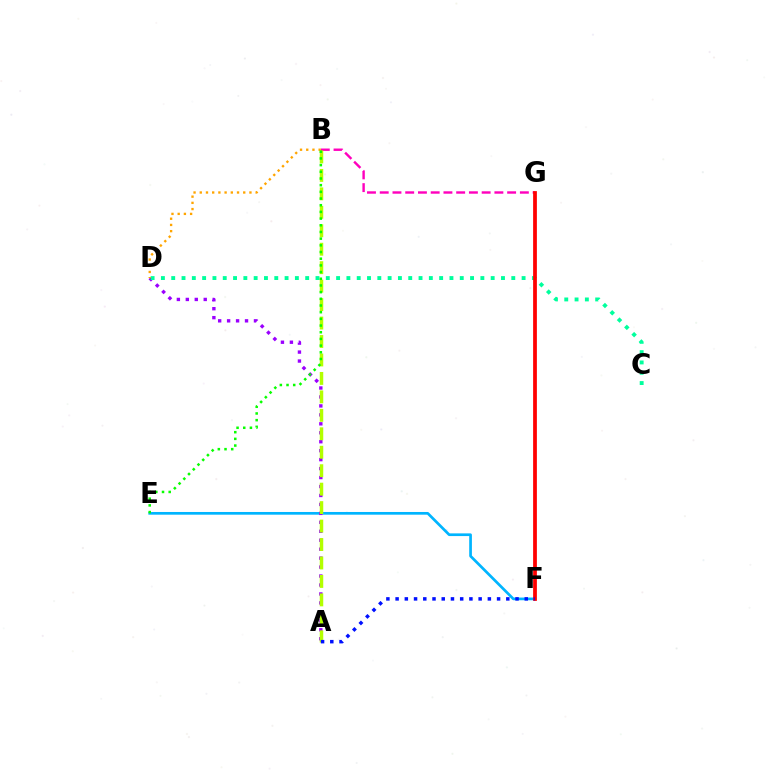{('E', 'F'): [{'color': '#00b5ff', 'line_style': 'solid', 'thickness': 1.94}], ('A', 'D'): [{'color': '#9b00ff', 'line_style': 'dotted', 'thickness': 2.43}], ('B', 'G'): [{'color': '#ff00bd', 'line_style': 'dashed', 'thickness': 1.73}], ('A', 'B'): [{'color': '#b3ff00', 'line_style': 'dashed', 'thickness': 2.51}], ('C', 'D'): [{'color': '#00ff9d', 'line_style': 'dotted', 'thickness': 2.8}], ('F', 'G'): [{'color': '#ff0000', 'line_style': 'solid', 'thickness': 2.71}], ('B', 'D'): [{'color': '#ffa500', 'line_style': 'dotted', 'thickness': 1.69}], ('A', 'F'): [{'color': '#0010ff', 'line_style': 'dotted', 'thickness': 2.51}], ('B', 'E'): [{'color': '#08ff00', 'line_style': 'dotted', 'thickness': 1.82}]}